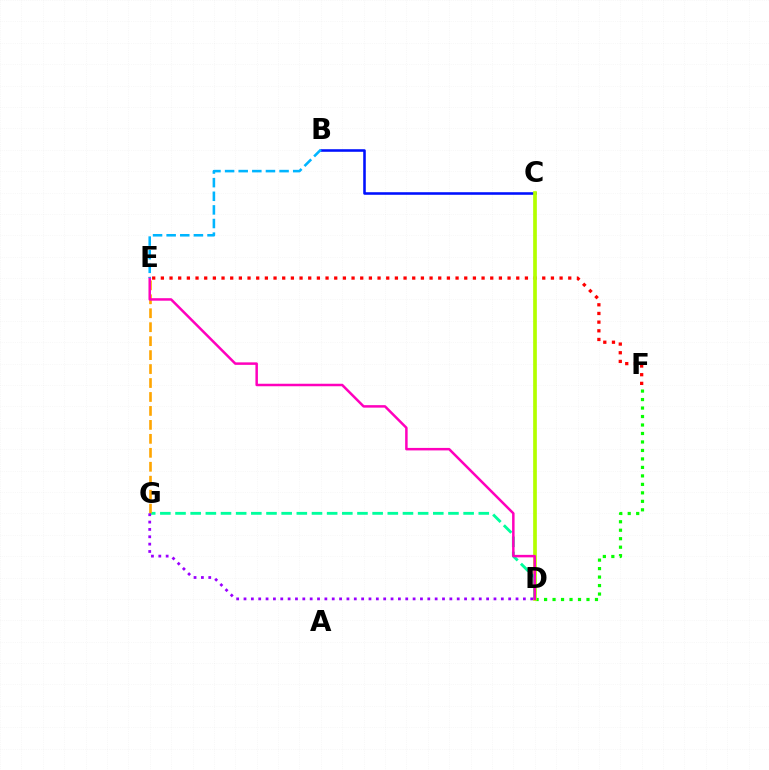{('B', 'C'): [{'color': '#0010ff', 'line_style': 'solid', 'thickness': 1.85}], ('D', 'F'): [{'color': '#08ff00', 'line_style': 'dotted', 'thickness': 2.3}], ('E', 'F'): [{'color': '#ff0000', 'line_style': 'dotted', 'thickness': 2.36}], ('C', 'D'): [{'color': '#b3ff00', 'line_style': 'solid', 'thickness': 2.66}], ('D', 'G'): [{'color': '#00ff9d', 'line_style': 'dashed', 'thickness': 2.06}, {'color': '#9b00ff', 'line_style': 'dotted', 'thickness': 2.0}], ('E', 'G'): [{'color': '#ffa500', 'line_style': 'dashed', 'thickness': 1.9}], ('D', 'E'): [{'color': '#ff00bd', 'line_style': 'solid', 'thickness': 1.8}], ('B', 'E'): [{'color': '#00b5ff', 'line_style': 'dashed', 'thickness': 1.85}]}